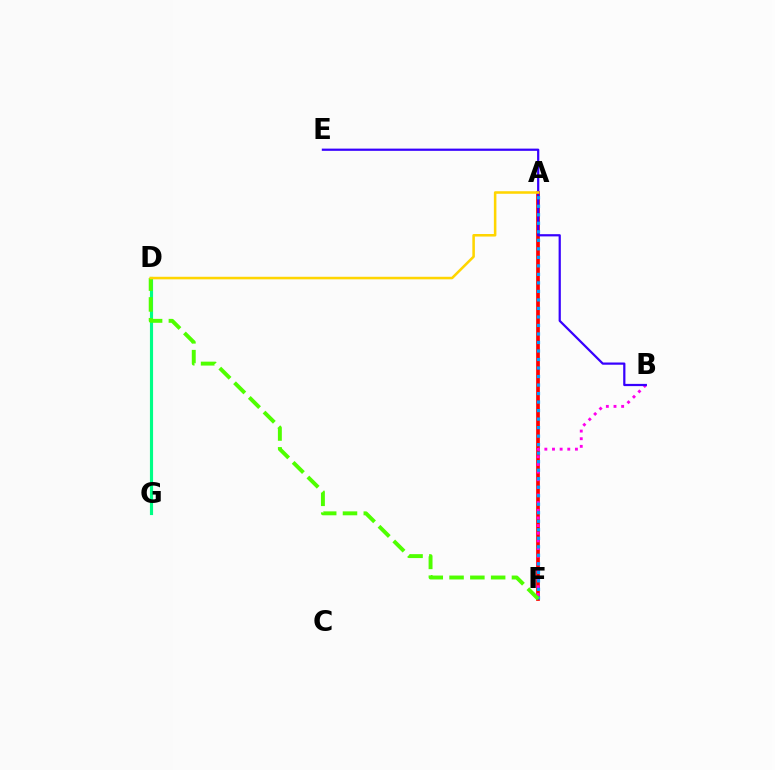{('A', 'F'): [{'color': '#ff0000', 'line_style': 'solid', 'thickness': 2.67}, {'color': '#009eff', 'line_style': 'dotted', 'thickness': 2.31}], ('D', 'G'): [{'color': '#00ff86', 'line_style': 'solid', 'thickness': 2.26}], ('B', 'F'): [{'color': '#ff00ed', 'line_style': 'dotted', 'thickness': 2.08}], ('B', 'E'): [{'color': '#3700ff', 'line_style': 'solid', 'thickness': 1.6}], ('D', 'F'): [{'color': '#4fff00', 'line_style': 'dashed', 'thickness': 2.83}], ('A', 'D'): [{'color': '#ffd500', 'line_style': 'solid', 'thickness': 1.83}]}